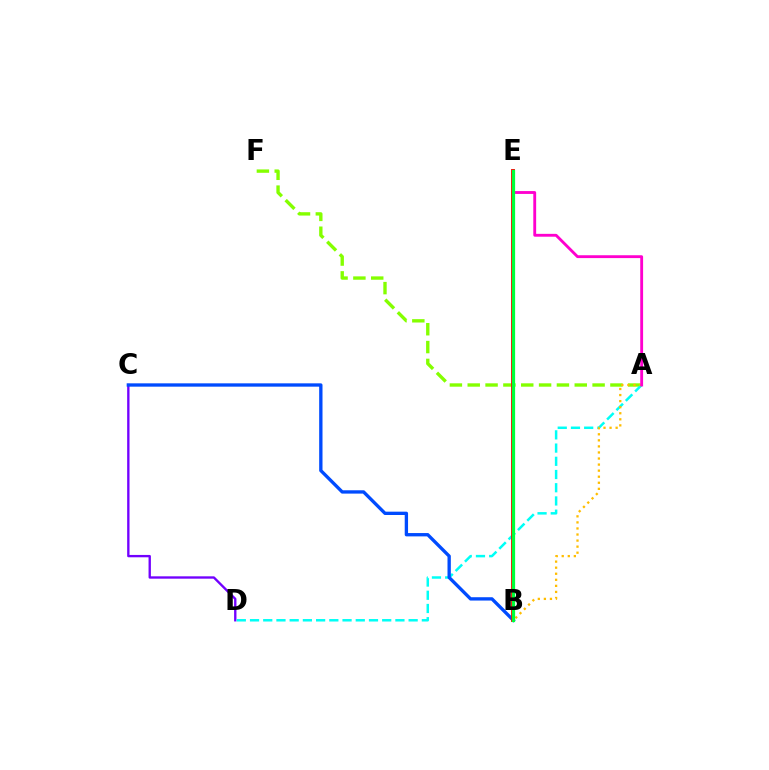{('A', 'F'): [{'color': '#84ff00', 'line_style': 'dashed', 'thickness': 2.42}], ('C', 'D'): [{'color': '#7200ff', 'line_style': 'solid', 'thickness': 1.69}], ('A', 'D'): [{'color': '#00fff6', 'line_style': 'dashed', 'thickness': 1.8}], ('A', 'B'): [{'color': '#ffbd00', 'line_style': 'dotted', 'thickness': 1.65}], ('A', 'E'): [{'color': '#ff00cf', 'line_style': 'solid', 'thickness': 2.05}], ('B', 'C'): [{'color': '#004bff', 'line_style': 'solid', 'thickness': 2.4}], ('B', 'E'): [{'color': '#ff0000', 'line_style': 'solid', 'thickness': 2.78}, {'color': '#00ff39', 'line_style': 'solid', 'thickness': 2.34}]}